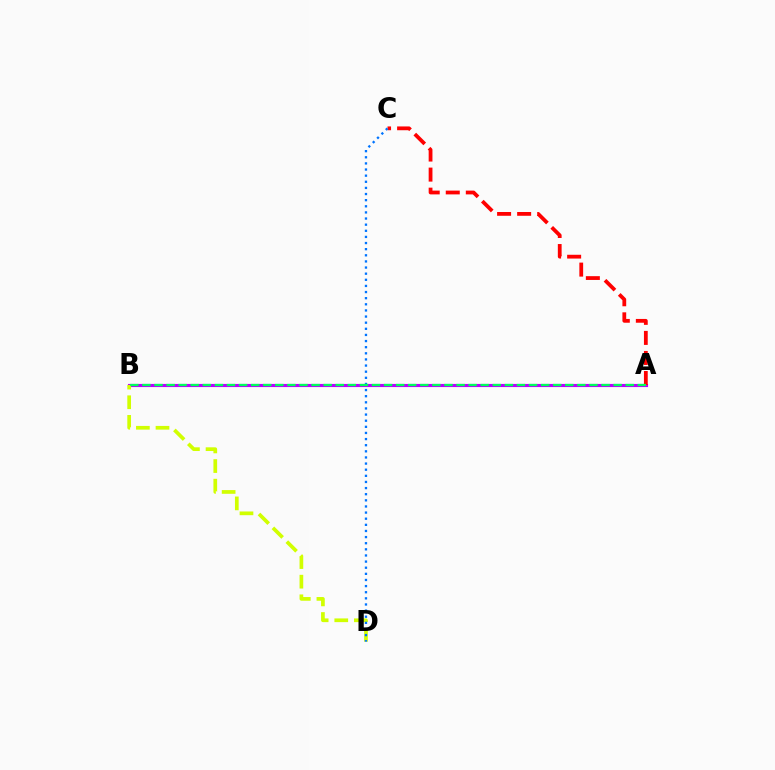{('A', 'B'): [{'color': '#b900ff', 'line_style': 'solid', 'thickness': 2.25}, {'color': '#00ff5c', 'line_style': 'dashed', 'thickness': 1.64}], ('A', 'C'): [{'color': '#ff0000', 'line_style': 'dashed', 'thickness': 2.72}], ('B', 'D'): [{'color': '#d1ff00', 'line_style': 'dashed', 'thickness': 2.67}], ('C', 'D'): [{'color': '#0074ff', 'line_style': 'dotted', 'thickness': 1.66}]}